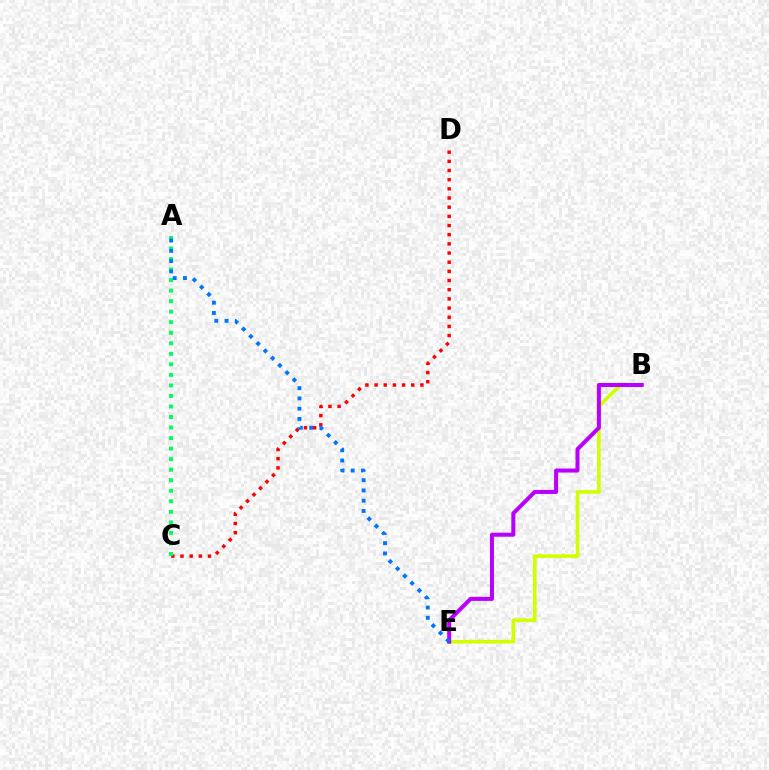{('C', 'D'): [{'color': '#ff0000', 'line_style': 'dotted', 'thickness': 2.49}], ('B', 'E'): [{'color': '#d1ff00', 'line_style': 'solid', 'thickness': 2.61}, {'color': '#b900ff', 'line_style': 'solid', 'thickness': 2.89}], ('A', 'C'): [{'color': '#00ff5c', 'line_style': 'dotted', 'thickness': 2.86}], ('A', 'E'): [{'color': '#0074ff', 'line_style': 'dotted', 'thickness': 2.79}]}